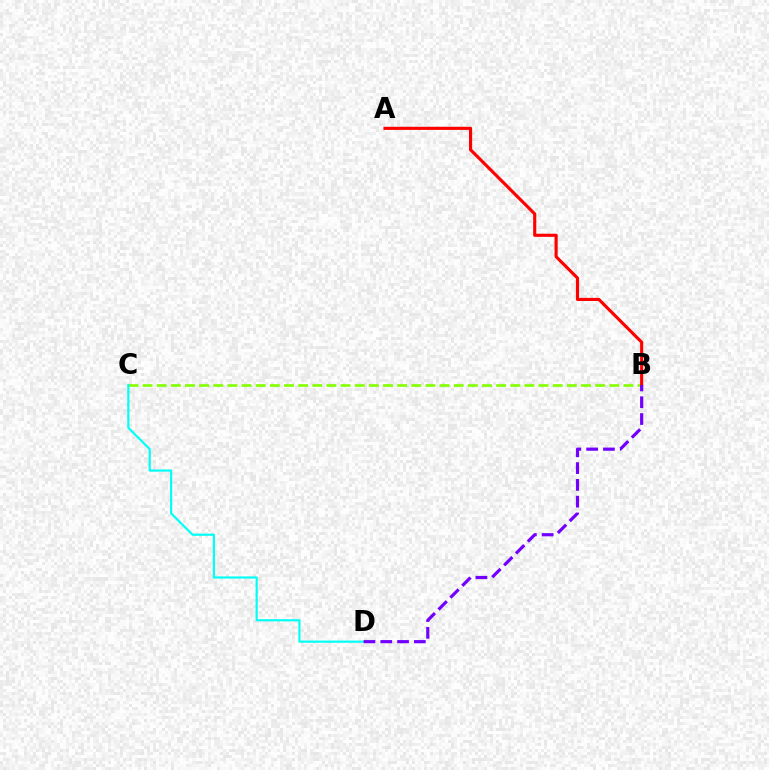{('B', 'C'): [{'color': '#84ff00', 'line_style': 'dashed', 'thickness': 1.92}], ('A', 'B'): [{'color': '#ff0000', 'line_style': 'solid', 'thickness': 2.25}], ('C', 'D'): [{'color': '#00fff6', 'line_style': 'solid', 'thickness': 1.57}], ('B', 'D'): [{'color': '#7200ff', 'line_style': 'dashed', 'thickness': 2.28}]}